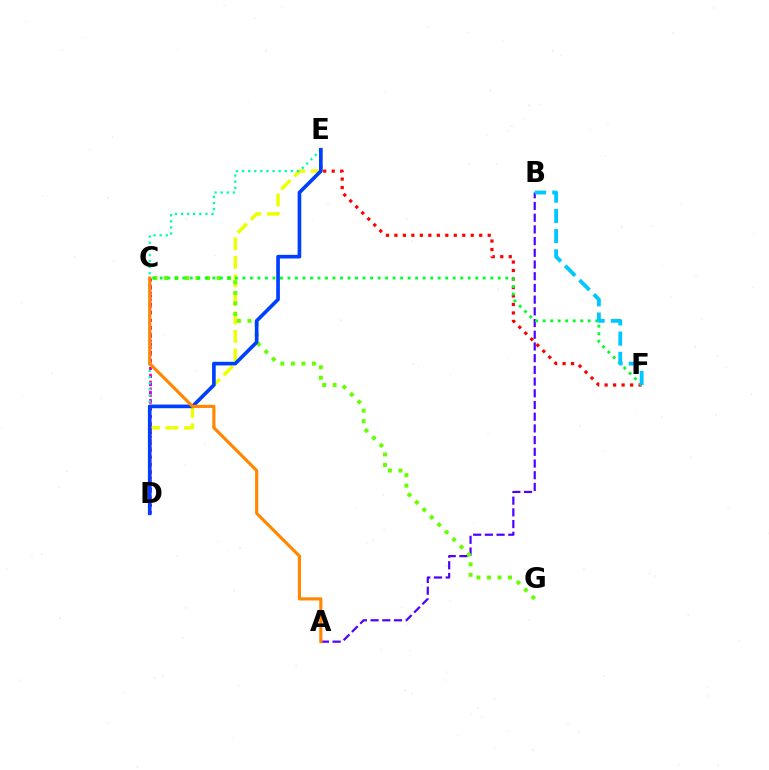{('A', 'B'): [{'color': '#4f00ff', 'line_style': 'dashed', 'thickness': 1.59}], ('C', 'D'): [{'color': '#d600ff', 'line_style': 'dotted', 'thickness': 2.18}, {'color': '#ff00a0', 'line_style': 'dotted', 'thickness': 1.86}], ('E', 'F'): [{'color': '#ff0000', 'line_style': 'dotted', 'thickness': 2.3}], ('D', 'E'): [{'color': '#eeff00', 'line_style': 'dashed', 'thickness': 2.52}, {'color': '#00ffaf', 'line_style': 'dotted', 'thickness': 1.66}, {'color': '#003fff', 'line_style': 'solid', 'thickness': 2.63}], ('C', 'G'): [{'color': '#66ff00', 'line_style': 'dotted', 'thickness': 2.86}], ('C', 'F'): [{'color': '#00ff27', 'line_style': 'dotted', 'thickness': 2.04}], ('B', 'F'): [{'color': '#00c7ff', 'line_style': 'dashed', 'thickness': 2.75}], ('A', 'C'): [{'color': '#ff8800', 'line_style': 'solid', 'thickness': 2.28}]}